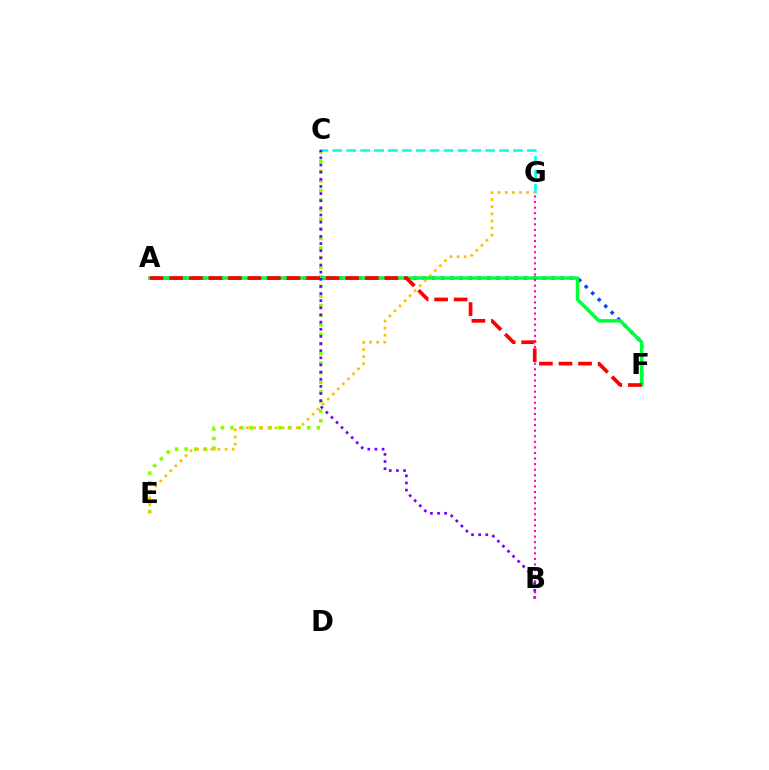{('C', 'E'): [{'color': '#84ff00', 'line_style': 'dotted', 'thickness': 2.61}], ('C', 'G'): [{'color': '#00fff6', 'line_style': 'dashed', 'thickness': 1.89}], ('A', 'F'): [{'color': '#004bff', 'line_style': 'dotted', 'thickness': 2.5}, {'color': '#00ff39', 'line_style': 'solid', 'thickness': 2.49}, {'color': '#ff0000', 'line_style': 'dashed', 'thickness': 2.66}], ('E', 'G'): [{'color': '#ffbd00', 'line_style': 'dotted', 'thickness': 1.94}], ('B', 'C'): [{'color': '#7200ff', 'line_style': 'dotted', 'thickness': 1.94}], ('B', 'G'): [{'color': '#ff00cf', 'line_style': 'dotted', 'thickness': 1.52}]}